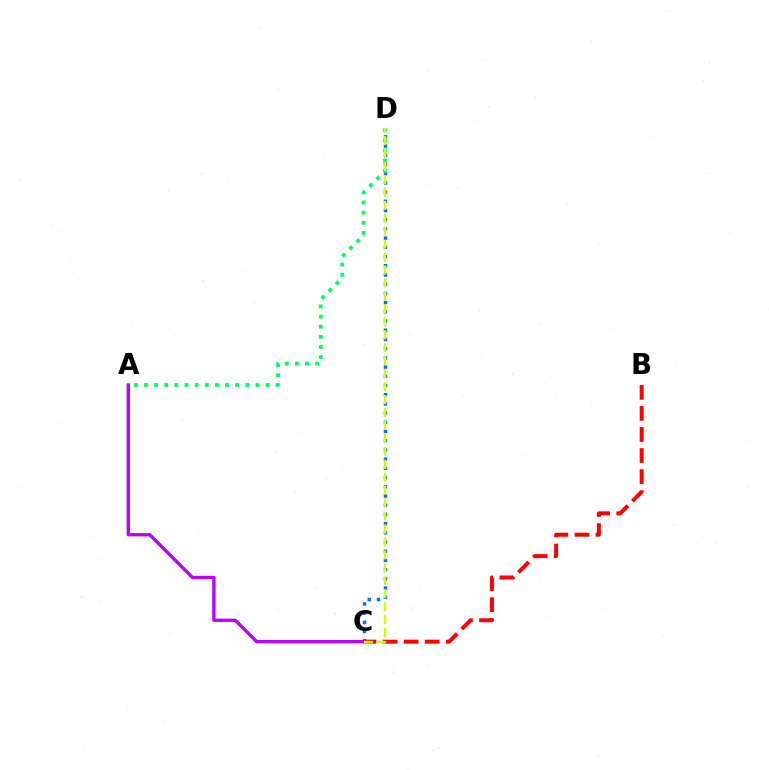{('C', 'D'): [{'color': '#0074ff', 'line_style': 'dotted', 'thickness': 2.5}, {'color': '#d1ff00', 'line_style': 'dashed', 'thickness': 1.76}], ('A', 'C'): [{'color': '#b900ff', 'line_style': 'solid', 'thickness': 2.41}], ('B', 'C'): [{'color': '#ff0000', 'line_style': 'dashed', 'thickness': 2.86}], ('A', 'D'): [{'color': '#00ff5c', 'line_style': 'dotted', 'thickness': 2.75}]}